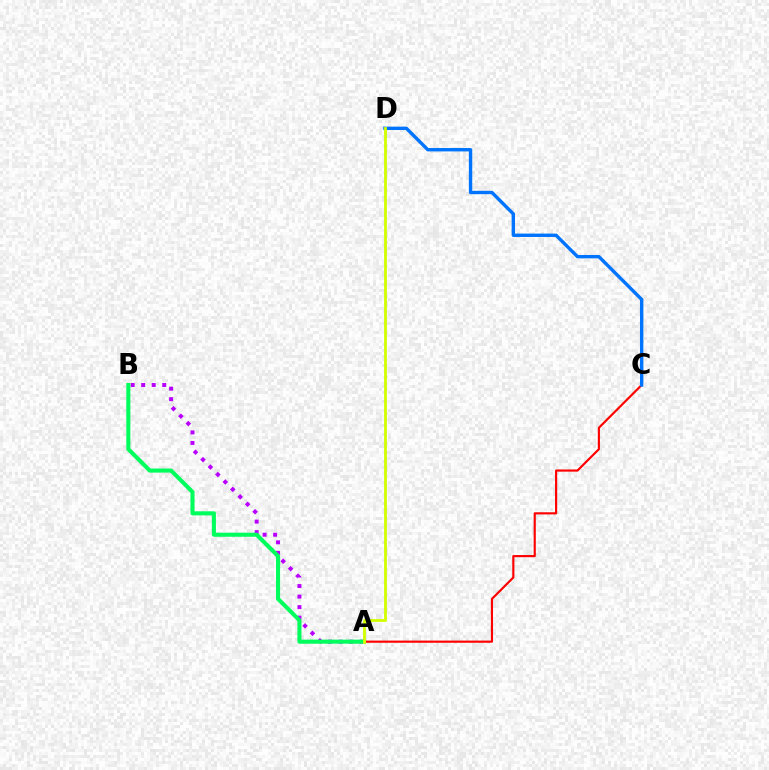{('A', 'C'): [{'color': '#ff0000', 'line_style': 'solid', 'thickness': 1.55}], ('A', 'B'): [{'color': '#b900ff', 'line_style': 'dotted', 'thickness': 2.86}, {'color': '#00ff5c', 'line_style': 'solid', 'thickness': 2.94}], ('C', 'D'): [{'color': '#0074ff', 'line_style': 'solid', 'thickness': 2.43}], ('A', 'D'): [{'color': '#d1ff00', 'line_style': 'solid', 'thickness': 2.03}]}